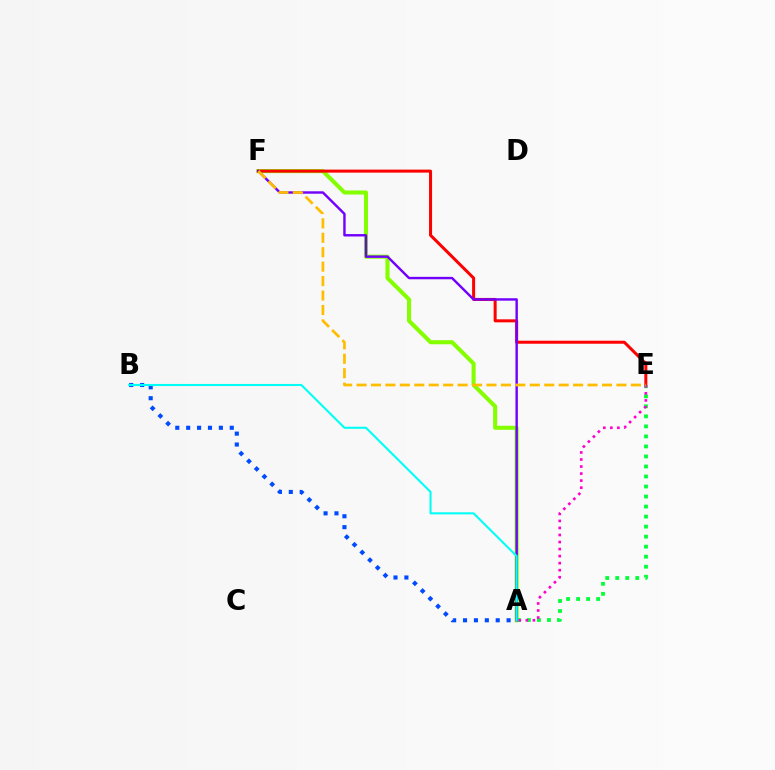{('A', 'F'): [{'color': '#84ff00', 'line_style': 'solid', 'thickness': 2.92}, {'color': '#7200ff', 'line_style': 'solid', 'thickness': 1.74}], ('E', 'F'): [{'color': '#ff0000', 'line_style': 'solid', 'thickness': 2.17}, {'color': '#ffbd00', 'line_style': 'dashed', 'thickness': 1.96}], ('A', 'E'): [{'color': '#00ff39', 'line_style': 'dotted', 'thickness': 2.72}, {'color': '#ff00cf', 'line_style': 'dotted', 'thickness': 1.91}], ('A', 'B'): [{'color': '#004bff', 'line_style': 'dotted', 'thickness': 2.96}, {'color': '#00fff6', 'line_style': 'solid', 'thickness': 1.5}]}